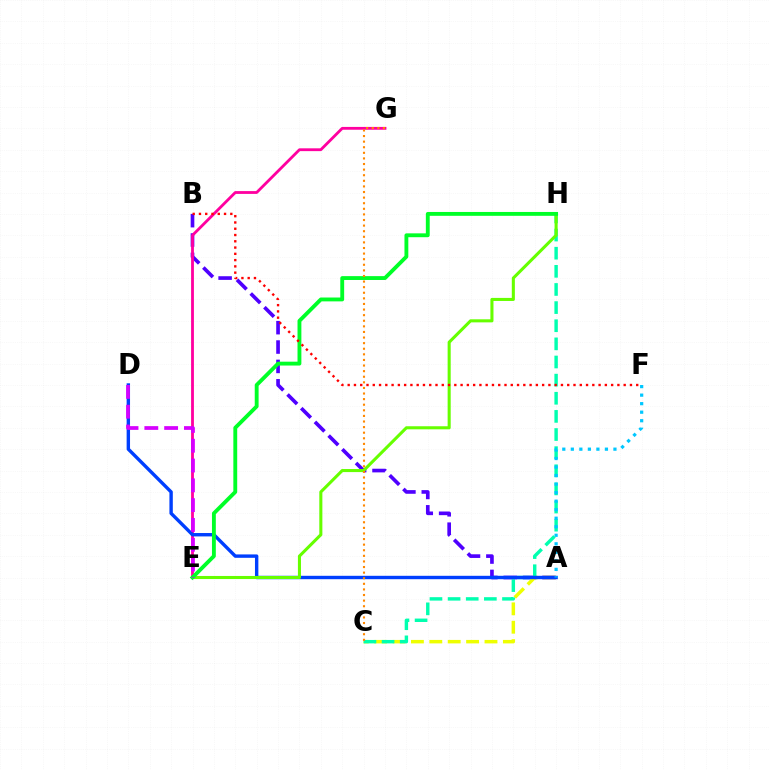{('A', 'B'): [{'color': '#4f00ff', 'line_style': 'dashed', 'thickness': 2.63}], ('A', 'C'): [{'color': '#eeff00', 'line_style': 'dashed', 'thickness': 2.5}], ('E', 'G'): [{'color': '#ff00a0', 'line_style': 'solid', 'thickness': 2.03}], ('C', 'H'): [{'color': '#00ffaf', 'line_style': 'dashed', 'thickness': 2.46}], ('A', 'D'): [{'color': '#003fff', 'line_style': 'solid', 'thickness': 2.45}], ('E', 'H'): [{'color': '#66ff00', 'line_style': 'solid', 'thickness': 2.21}, {'color': '#00ff27', 'line_style': 'solid', 'thickness': 2.78}], ('D', 'E'): [{'color': '#d600ff', 'line_style': 'dashed', 'thickness': 2.69}], ('C', 'G'): [{'color': '#ff8800', 'line_style': 'dotted', 'thickness': 1.52}], ('A', 'F'): [{'color': '#00c7ff', 'line_style': 'dotted', 'thickness': 2.32}], ('B', 'F'): [{'color': '#ff0000', 'line_style': 'dotted', 'thickness': 1.7}]}